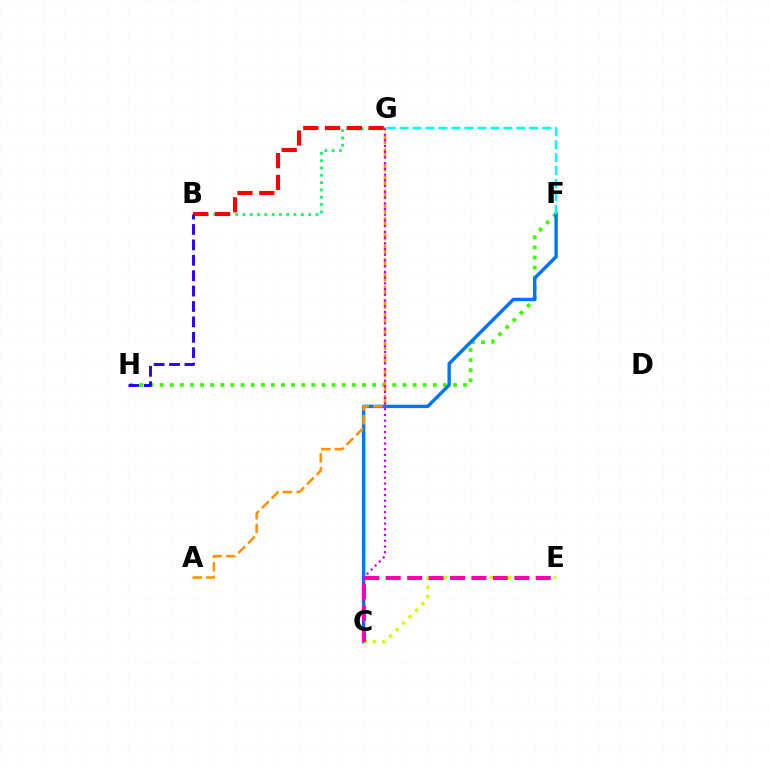{('B', 'G'): [{'color': '#00ff5c', 'line_style': 'dotted', 'thickness': 1.98}, {'color': '#ff0000', 'line_style': 'dashed', 'thickness': 2.96}], ('F', 'H'): [{'color': '#3dff00', 'line_style': 'dotted', 'thickness': 2.75}], ('C', 'F'): [{'color': '#0074ff', 'line_style': 'solid', 'thickness': 2.45}], ('A', 'G'): [{'color': '#ff9400', 'line_style': 'dashed', 'thickness': 1.86}], ('C', 'G'): [{'color': '#b900ff', 'line_style': 'dotted', 'thickness': 1.55}], ('C', 'E'): [{'color': '#d1ff00', 'line_style': 'dotted', 'thickness': 2.49}, {'color': '#ff00ac', 'line_style': 'dashed', 'thickness': 2.91}], ('B', 'H'): [{'color': '#2500ff', 'line_style': 'dashed', 'thickness': 2.09}], ('F', 'G'): [{'color': '#00fff6', 'line_style': 'dashed', 'thickness': 1.76}]}